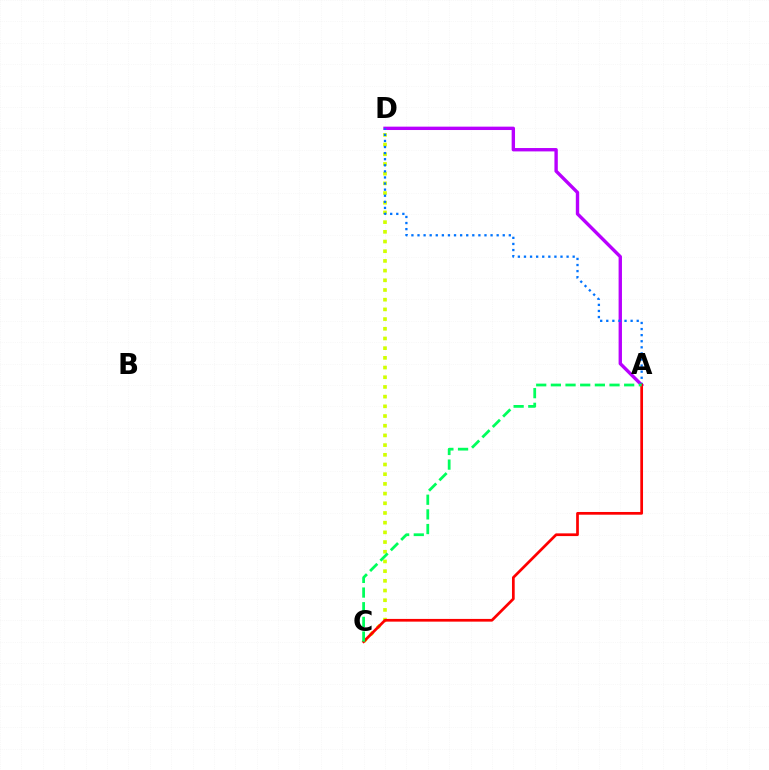{('C', 'D'): [{'color': '#d1ff00', 'line_style': 'dotted', 'thickness': 2.63}], ('A', 'D'): [{'color': '#b900ff', 'line_style': 'solid', 'thickness': 2.43}, {'color': '#0074ff', 'line_style': 'dotted', 'thickness': 1.65}], ('A', 'C'): [{'color': '#ff0000', 'line_style': 'solid', 'thickness': 1.96}, {'color': '#00ff5c', 'line_style': 'dashed', 'thickness': 1.99}]}